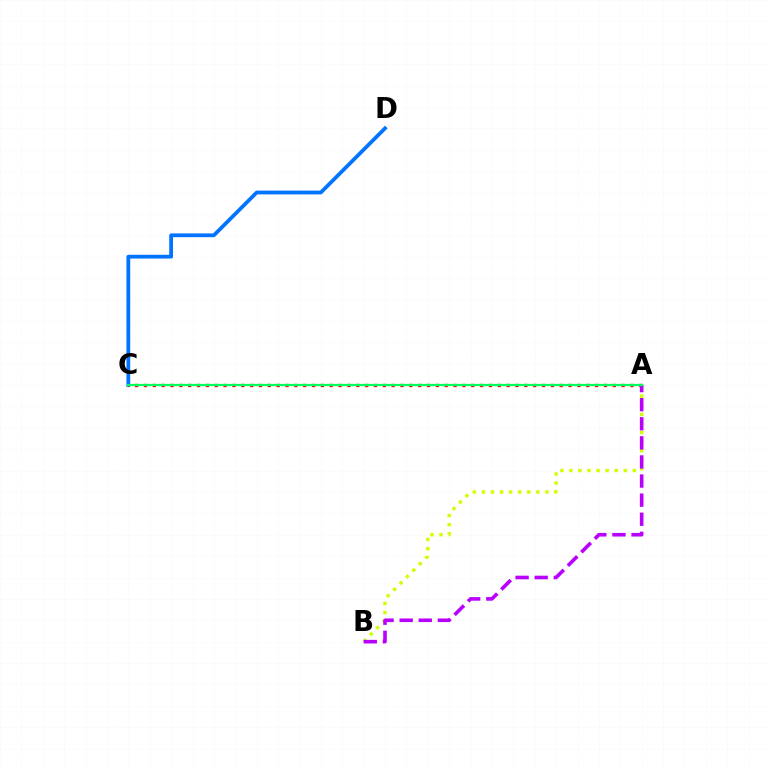{('C', 'D'): [{'color': '#0074ff', 'line_style': 'solid', 'thickness': 2.71}], ('A', 'B'): [{'color': '#d1ff00', 'line_style': 'dotted', 'thickness': 2.46}, {'color': '#b900ff', 'line_style': 'dashed', 'thickness': 2.59}], ('A', 'C'): [{'color': '#ff0000', 'line_style': 'dotted', 'thickness': 2.4}, {'color': '#00ff5c', 'line_style': 'solid', 'thickness': 1.62}]}